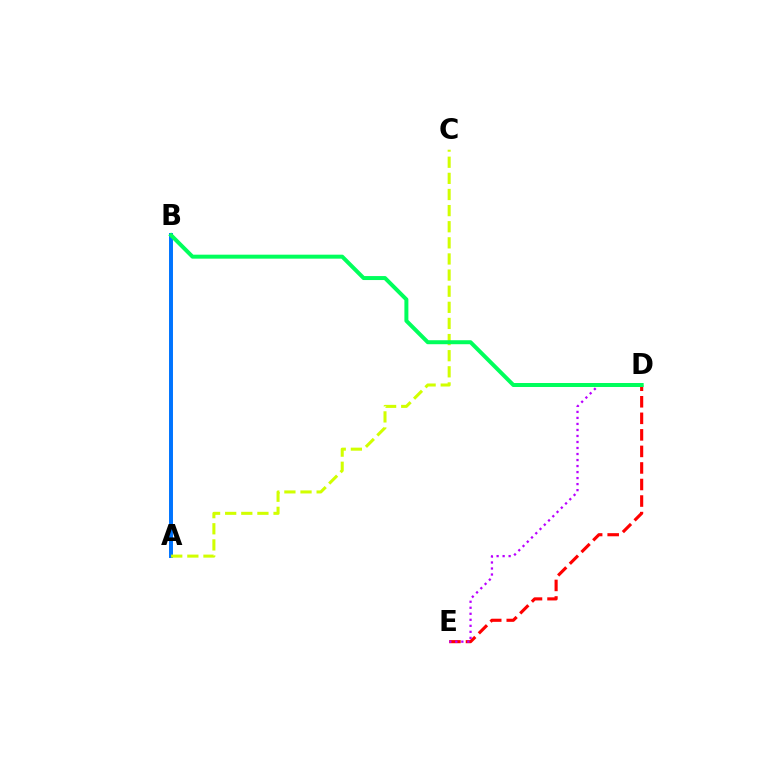{('A', 'B'): [{'color': '#0074ff', 'line_style': 'solid', 'thickness': 2.84}], ('D', 'E'): [{'color': '#ff0000', 'line_style': 'dashed', 'thickness': 2.25}, {'color': '#b900ff', 'line_style': 'dotted', 'thickness': 1.63}], ('A', 'C'): [{'color': '#d1ff00', 'line_style': 'dashed', 'thickness': 2.19}], ('B', 'D'): [{'color': '#00ff5c', 'line_style': 'solid', 'thickness': 2.87}]}